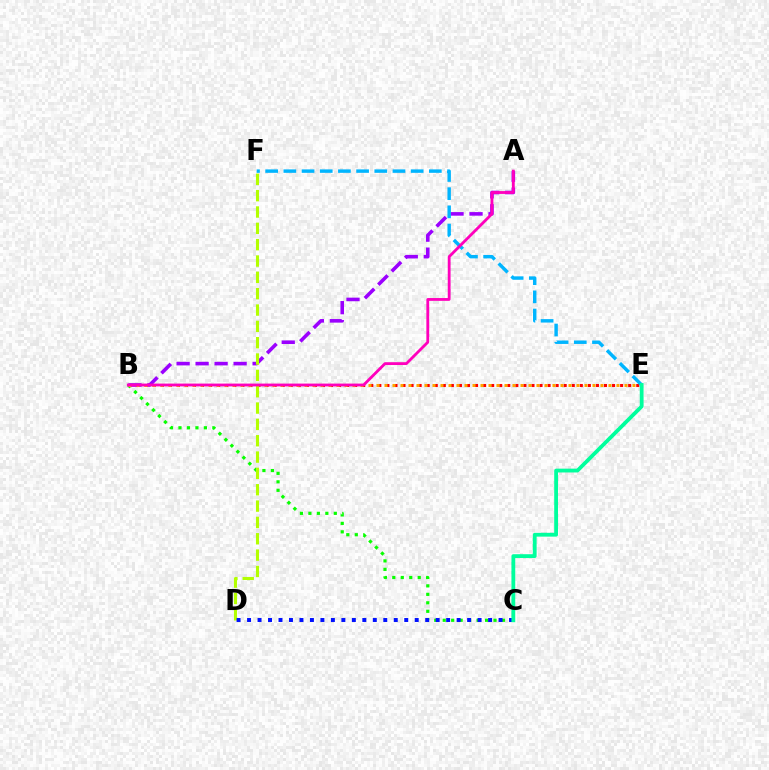{('B', 'E'): [{'color': '#ff0000', 'line_style': 'dotted', 'thickness': 2.19}, {'color': '#ffa500', 'line_style': 'dotted', 'thickness': 2.17}], ('B', 'C'): [{'color': '#08ff00', 'line_style': 'dotted', 'thickness': 2.3}], ('A', 'B'): [{'color': '#9b00ff', 'line_style': 'dashed', 'thickness': 2.58}, {'color': '#ff00bd', 'line_style': 'solid', 'thickness': 2.03}], ('D', 'F'): [{'color': '#b3ff00', 'line_style': 'dashed', 'thickness': 2.22}], ('E', 'F'): [{'color': '#00b5ff', 'line_style': 'dashed', 'thickness': 2.47}], ('C', 'D'): [{'color': '#0010ff', 'line_style': 'dotted', 'thickness': 2.85}], ('C', 'E'): [{'color': '#00ff9d', 'line_style': 'solid', 'thickness': 2.74}]}